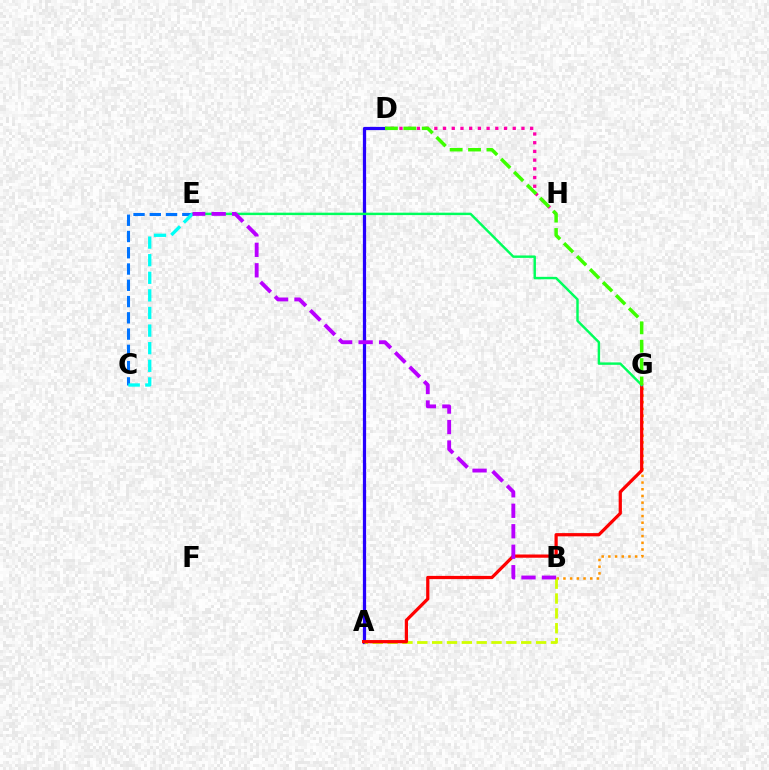{('D', 'H'): [{'color': '#ff00ac', 'line_style': 'dotted', 'thickness': 2.37}], ('C', 'E'): [{'color': '#0074ff', 'line_style': 'dashed', 'thickness': 2.21}, {'color': '#00fff6', 'line_style': 'dashed', 'thickness': 2.39}], ('A', 'D'): [{'color': '#2500ff', 'line_style': 'solid', 'thickness': 2.33}], ('B', 'G'): [{'color': '#ff9400', 'line_style': 'dotted', 'thickness': 1.82}], ('A', 'B'): [{'color': '#d1ff00', 'line_style': 'dashed', 'thickness': 2.02}], ('A', 'G'): [{'color': '#ff0000', 'line_style': 'solid', 'thickness': 2.32}], ('E', 'G'): [{'color': '#00ff5c', 'line_style': 'solid', 'thickness': 1.75}], ('D', 'G'): [{'color': '#3dff00', 'line_style': 'dashed', 'thickness': 2.5}], ('B', 'E'): [{'color': '#b900ff', 'line_style': 'dashed', 'thickness': 2.78}]}